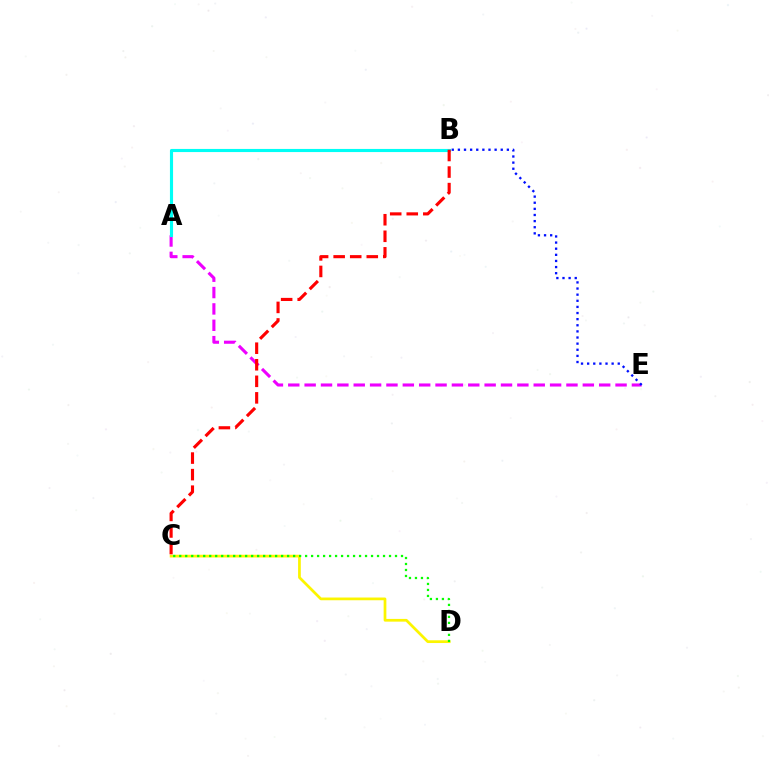{('C', 'D'): [{'color': '#fcf500', 'line_style': 'solid', 'thickness': 1.96}, {'color': '#08ff00', 'line_style': 'dotted', 'thickness': 1.63}], ('A', 'E'): [{'color': '#ee00ff', 'line_style': 'dashed', 'thickness': 2.22}], ('A', 'B'): [{'color': '#00fff6', 'line_style': 'solid', 'thickness': 2.25}], ('B', 'E'): [{'color': '#0010ff', 'line_style': 'dotted', 'thickness': 1.66}], ('B', 'C'): [{'color': '#ff0000', 'line_style': 'dashed', 'thickness': 2.25}]}